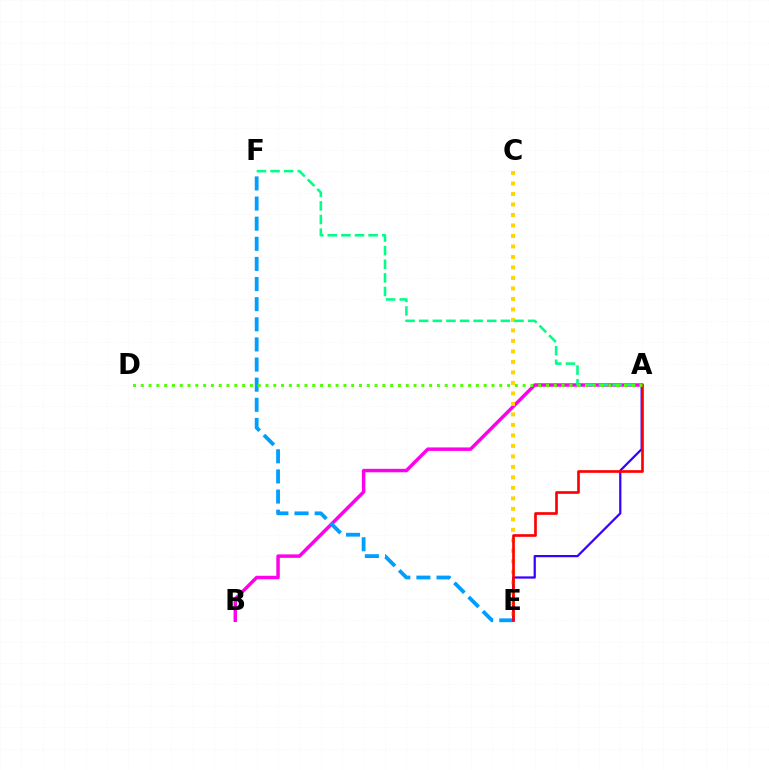{('A', 'B'): [{'color': '#ff00ed', 'line_style': 'solid', 'thickness': 2.49}], ('A', 'E'): [{'color': '#3700ff', 'line_style': 'solid', 'thickness': 1.6}, {'color': '#ff0000', 'line_style': 'solid', 'thickness': 1.92}], ('C', 'E'): [{'color': '#ffd500', 'line_style': 'dotted', 'thickness': 2.85}], ('E', 'F'): [{'color': '#009eff', 'line_style': 'dashed', 'thickness': 2.73}], ('A', 'F'): [{'color': '#00ff86', 'line_style': 'dashed', 'thickness': 1.85}], ('A', 'D'): [{'color': '#4fff00', 'line_style': 'dotted', 'thickness': 2.12}]}